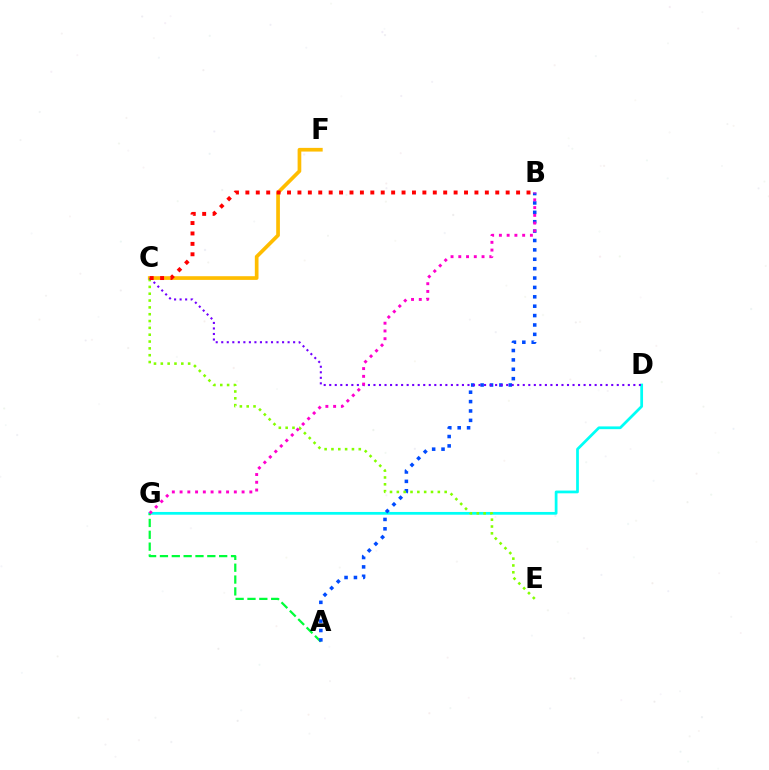{('D', 'G'): [{'color': '#00fff6', 'line_style': 'solid', 'thickness': 1.98}], ('A', 'G'): [{'color': '#00ff39', 'line_style': 'dashed', 'thickness': 1.61}], ('C', 'F'): [{'color': '#ffbd00', 'line_style': 'solid', 'thickness': 2.66}], ('A', 'B'): [{'color': '#004bff', 'line_style': 'dotted', 'thickness': 2.55}], ('C', 'E'): [{'color': '#84ff00', 'line_style': 'dotted', 'thickness': 1.86}], ('C', 'D'): [{'color': '#7200ff', 'line_style': 'dotted', 'thickness': 1.5}], ('B', 'C'): [{'color': '#ff0000', 'line_style': 'dotted', 'thickness': 2.83}], ('B', 'G'): [{'color': '#ff00cf', 'line_style': 'dotted', 'thickness': 2.11}]}